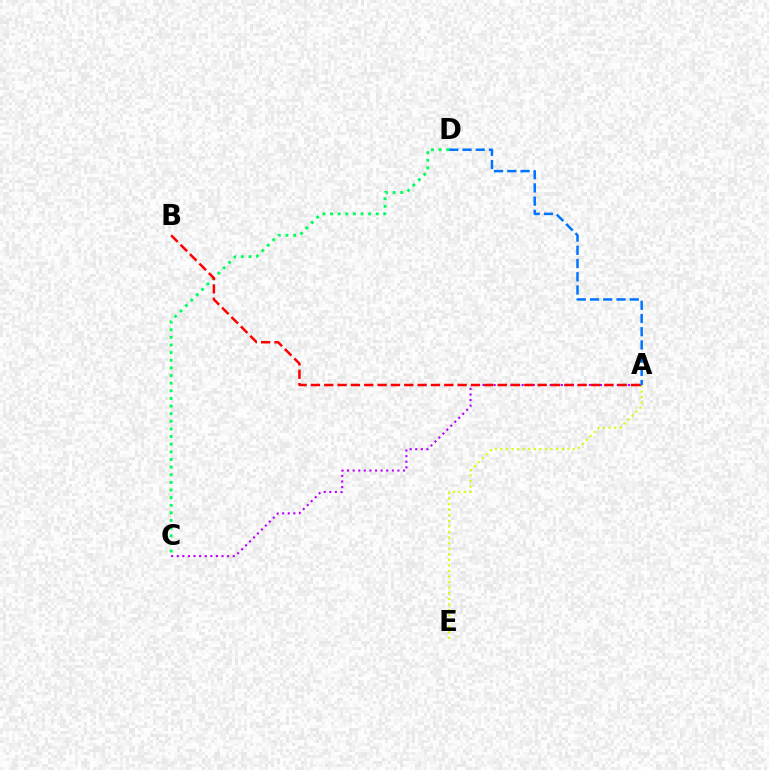{('C', 'D'): [{'color': '#00ff5c', 'line_style': 'dotted', 'thickness': 2.07}], ('A', 'E'): [{'color': '#d1ff00', 'line_style': 'dotted', 'thickness': 1.51}], ('A', 'C'): [{'color': '#b900ff', 'line_style': 'dotted', 'thickness': 1.52}], ('A', 'B'): [{'color': '#ff0000', 'line_style': 'dashed', 'thickness': 1.81}], ('A', 'D'): [{'color': '#0074ff', 'line_style': 'dashed', 'thickness': 1.8}]}